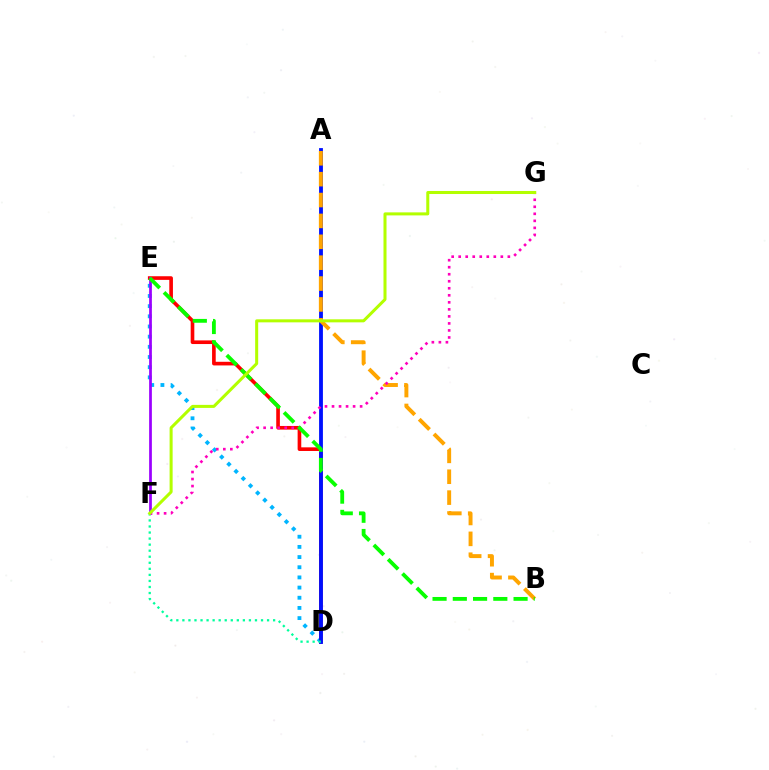{('D', 'E'): [{'color': '#00b5ff', 'line_style': 'dotted', 'thickness': 2.76}, {'color': '#ff0000', 'line_style': 'solid', 'thickness': 2.62}], ('A', 'D'): [{'color': '#0010ff', 'line_style': 'solid', 'thickness': 2.76}], ('E', 'F'): [{'color': '#9b00ff', 'line_style': 'solid', 'thickness': 1.97}], ('D', 'F'): [{'color': '#00ff9d', 'line_style': 'dotted', 'thickness': 1.64}], ('A', 'B'): [{'color': '#ffa500', 'line_style': 'dashed', 'thickness': 2.84}], ('F', 'G'): [{'color': '#ff00bd', 'line_style': 'dotted', 'thickness': 1.91}, {'color': '#b3ff00', 'line_style': 'solid', 'thickness': 2.18}], ('B', 'E'): [{'color': '#08ff00', 'line_style': 'dashed', 'thickness': 2.75}]}